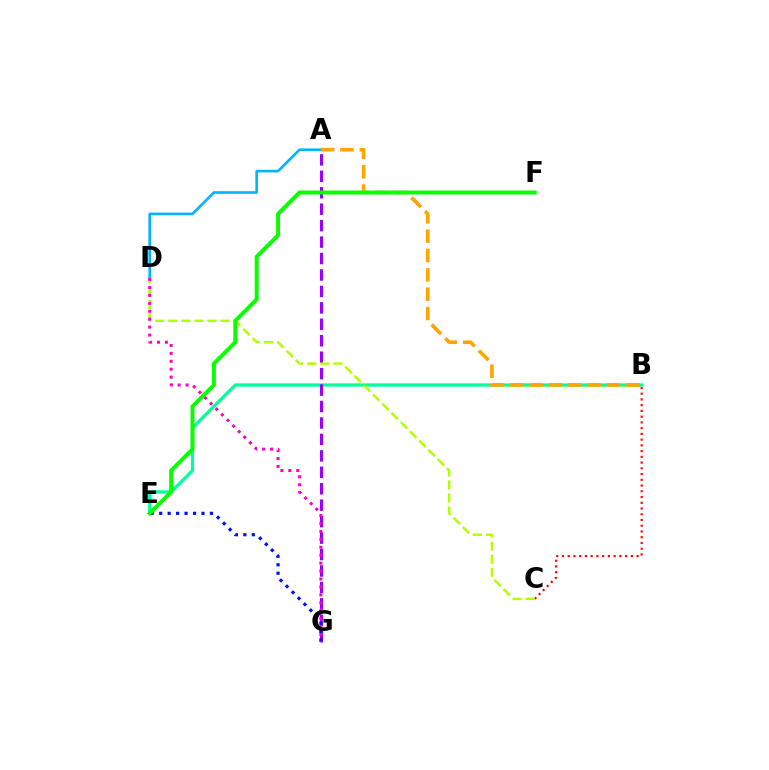{('B', 'C'): [{'color': '#ff0000', 'line_style': 'dotted', 'thickness': 1.56}], ('B', 'E'): [{'color': '#00ff9d', 'line_style': 'solid', 'thickness': 2.34}], ('A', 'G'): [{'color': '#9b00ff', 'line_style': 'dashed', 'thickness': 2.23}], ('A', 'D'): [{'color': '#00b5ff', 'line_style': 'solid', 'thickness': 1.89}], ('E', 'G'): [{'color': '#0010ff', 'line_style': 'dotted', 'thickness': 2.3}], ('A', 'B'): [{'color': '#ffa500', 'line_style': 'dashed', 'thickness': 2.63}], ('C', 'D'): [{'color': '#b3ff00', 'line_style': 'dashed', 'thickness': 1.78}], ('D', 'G'): [{'color': '#ff00bd', 'line_style': 'dotted', 'thickness': 2.16}], ('E', 'F'): [{'color': '#08ff00', 'line_style': 'solid', 'thickness': 2.85}]}